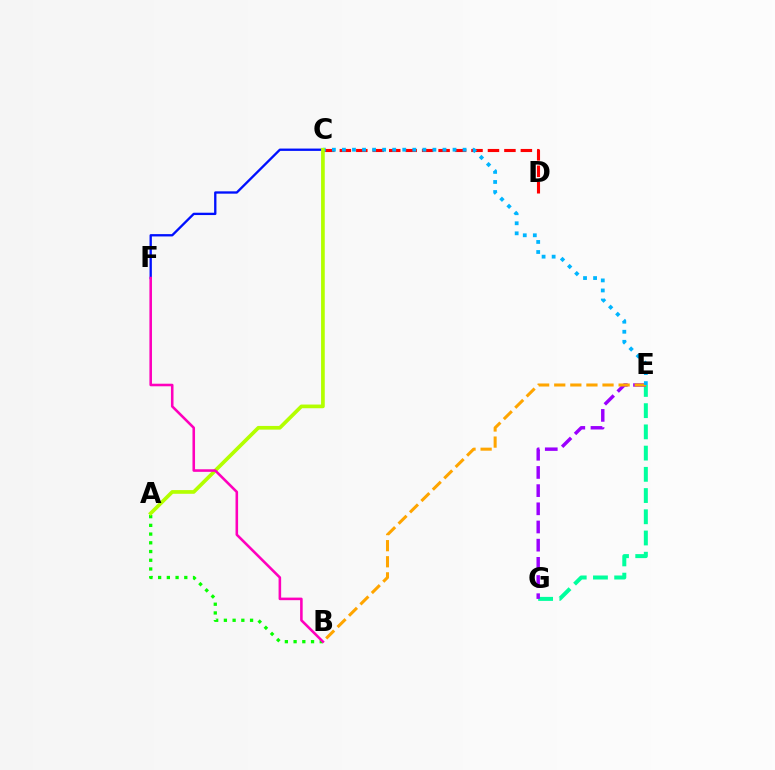{('A', 'B'): [{'color': '#08ff00', 'line_style': 'dotted', 'thickness': 2.37}], ('E', 'G'): [{'color': '#00ff9d', 'line_style': 'dashed', 'thickness': 2.88}, {'color': '#9b00ff', 'line_style': 'dashed', 'thickness': 2.47}], ('C', 'D'): [{'color': '#ff0000', 'line_style': 'dashed', 'thickness': 2.24}], ('B', 'E'): [{'color': '#ffa500', 'line_style': 'dashed', 'thickness': 2.19}], ('C', 'F'): [{'color': '#0010ff', 'line_style': 'solid', 'thickness': 1.68}], ('C', 'E'): [{'color': '#00b5ff', 'line_style': 'dotted', 'thickness': 2.73}], ('A', 'C'): [{'color': '#b3ff00', 'line_style': 'solid', 'thickness': 2.66}], ('B', 'F'): [{'color': '#ff00bd', 'line_style': 'solid', 'thickness': 1.85}]}